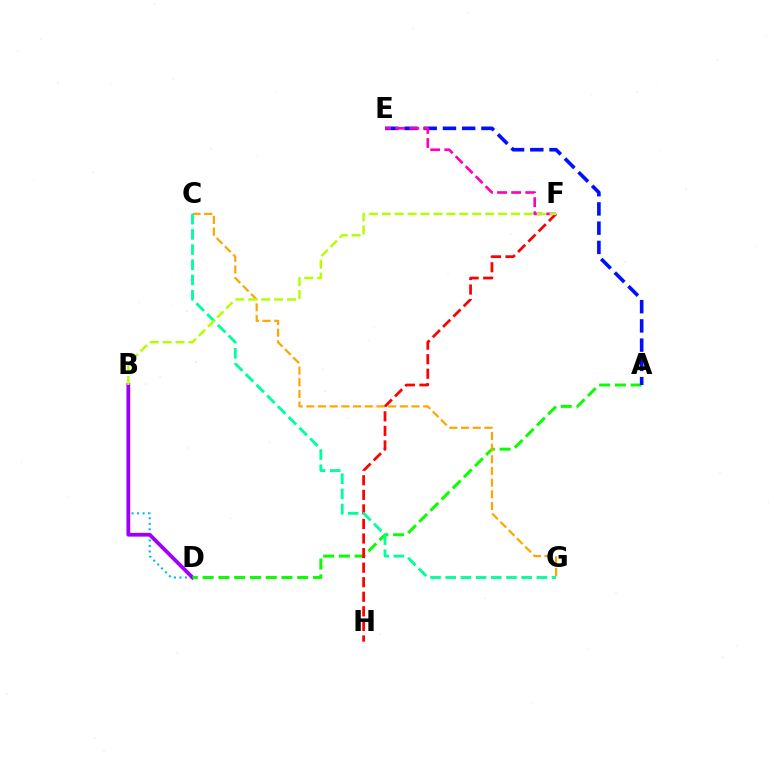{('B', 'D'): [{'color': '#00b5ff', 'line_style': 'dotted', 'thickness': 1.5}, {'color': '#9b00ff', 'line_style': 'solid', 'thickness': 2.72}], ('A', 'D'): [{'color': '#08ff00', 'line_style': 'dashed', 'thickness': 2.14}], ('F', 'H'): [{'color': '#ff0000', 'line_style': 'dashed', 'thickness': 1.98}], ('C', 'G'): [{'color': '#ffa500', 'line_style': 'dashed', 'thickness': 1.59}, {'color': '#00ff9d', 'line_style': 'dashed', 'thickness': 2.06}], ('A', 'E'): [{'color': '#0010ff', 'line_style': 'dashed', 'thickness': 2.61}], ('E', 'F'): [{'color': '#ff00bd', 'line_style': 'dashed', 'thickness': 1.92}], ('B', 'F'): [{'color': '#b3ff00', 'line_style': 'dashed', 'thickness': 1.75}]}